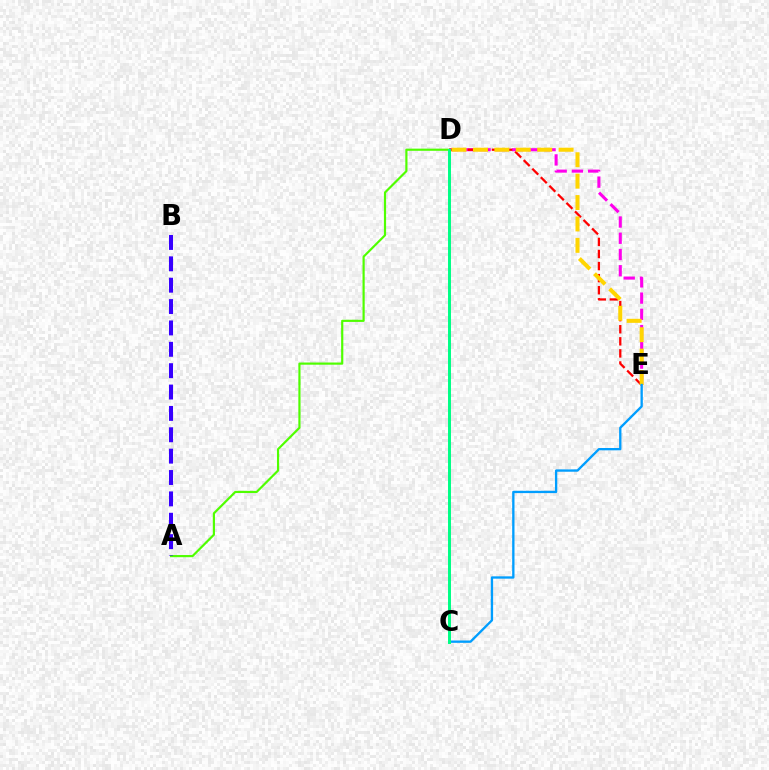{('D', 'E'): [{'color': '#ff00ed', 'line_style': 'dashed', 'thickness': 2.21}, {'color': '#ff0000', 'line_style': 'dashed', 'thickness': 1.64}, {'color': '#ffd500', 'line_style': 'dashed', 'thickness': 2.91}], ('A', 'D'): [{'color': '#4fff00', 'line_style': 'solid', 'thickness': 1.57}], ('A', 'B'): [{'color': '#3700ff', 'line_style': 'dashed', 'thickness': 2.9}], ('C', 'E'): [{'color': '#009eff', 'line_style': 'solid', 'thickness': 1.67}], ('C', 'D'): [{'color': '#00ff86', 'line_style': 'solid', 'thickness': 2.14}]}